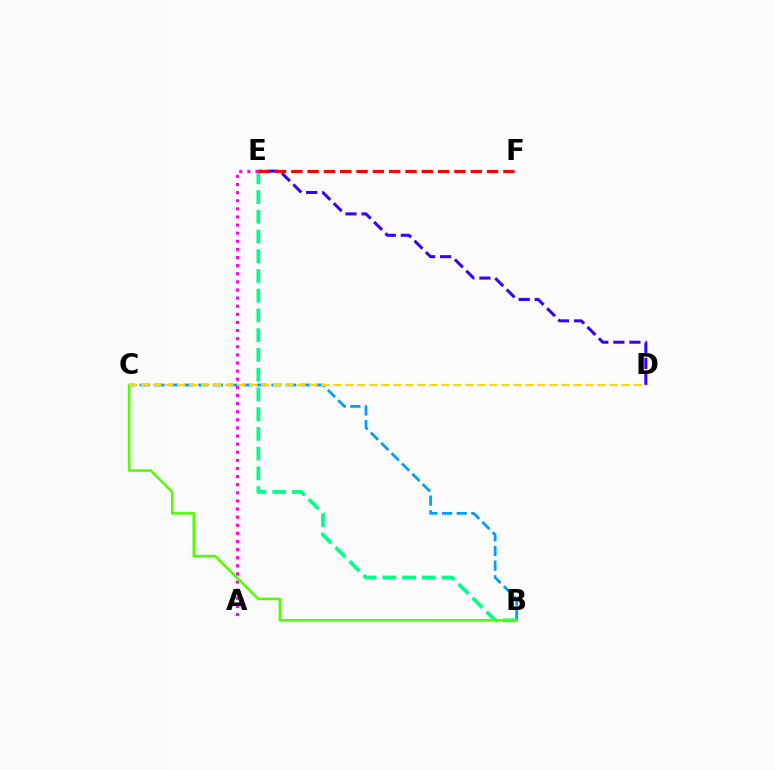{('D', 'E'): [{'color': '#3700ff', 'line_style': 'dashed', 'thickness': 2.18}], ('B', 'C'): [{'color': '#009eff', 'line_style': 'dashed', 'thickness': 1.99}, {'color': '#4fff00', 'line_style': 'solid', 'thickness': 1.83}], ('B', 'E'): [{'color': '#00ff86', 'line_style': 'dashed', 'thickness': 2.68}], ('A', 'E'): [{'color': '#ff00ed', 'line_style': 'dotted', 'thickness': 2.2}], ('C', 'D'): [{'color': '#ffd500', 'line_style': 'dashed', 'thickness': 1.63}], ('E', 'F'): [{'color': '#ff0000', 'line_style': 'dashed', 'thickness': 2.22}]}